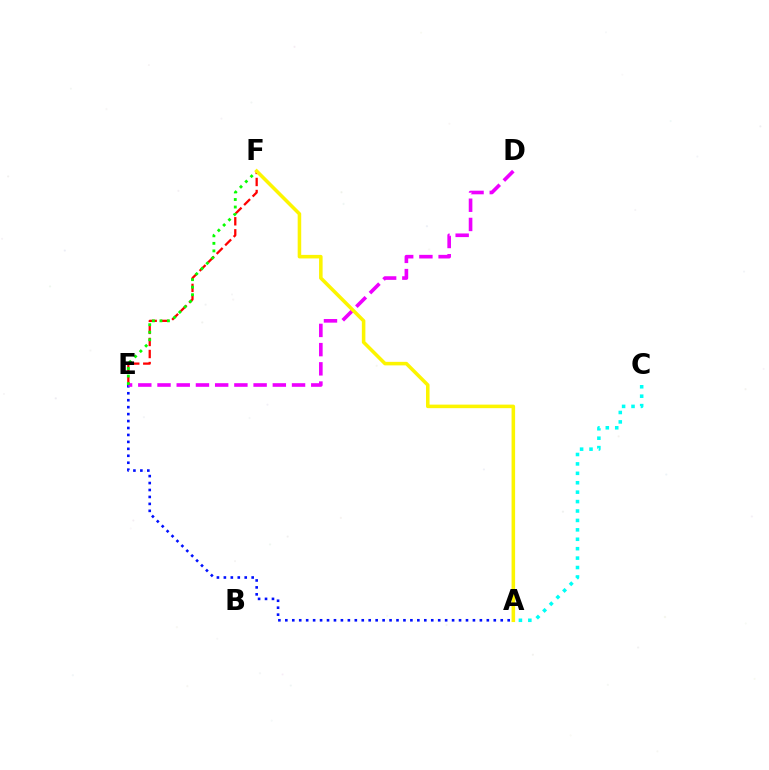{('A', 'E'): [{'color': '#0010ff', 'line_style': 'dotted', 'thickness': 1.89}], ('D', 'E'): [{'color': '#ee00ff', 'line_style': 'dashed', 'thickness': 2.61}], ('A', 'C'): [{'color': '#00fff6', 'line_style': 'dotted', 'thickness': 2.56}], ('E', 'F'): [{'color': '#ff0000', 'line_style': 'dashed', 'thickness': 1.64}, {'color': '#08ff00', 'line_style': 'dotted', 'thickness': 2.05}], ('A', 'F'): [{'color': '#fcf500', 'line_style': 'solid', 'thickness': 2.55}]}